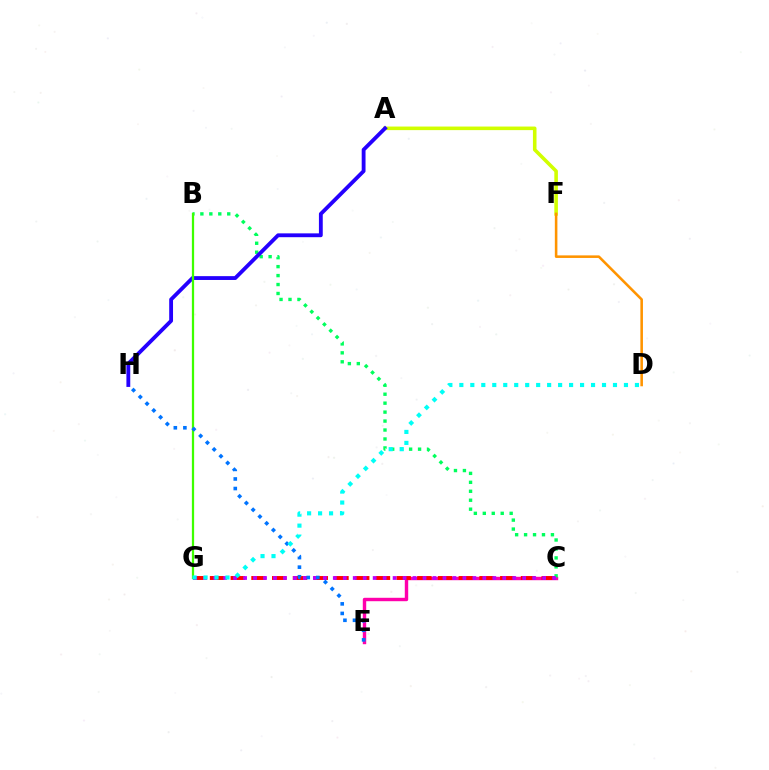{('C', 'E'): [{'color': '#ff00ac', 'line_style': 'solid', 'thickness': 2.46}], ('C', 'G'): [{'color': '#ff0000', 'line_style': 'dashed', 'thickness': 2.82}, {'color': '#b900ff', 'line_style': 'dotted', 'thickness': 2.71}], ('B', 'C'): [{'color': '#00ff5c', 'line_style': 'dotted', 'thickness': 2.43}], ('A', 'F'): [{'color': '#d1ff00', 'line_style': 'solid', 'thickness': 2.57}], ('A', 'H'): [{'color': '#2500ff', 'line_style': 'solid', 'thickness': 2.76}], ('B', 'G'): [{'color': '#3dff00', 'line_style': 'solid', 'thickness': 1.62}], ('E', 'H'): [{'color': '#0074ff', 'line_style': 'dotted', 'thickness': 2.6}], ('D', 'G'): [{'color': '#00fff6', 'line_style': 'dotted', 'thickness': 2.98}], ('D', 'F'): [{'color': '#ff9400', 'line_style': 'solid', 'thickness': 1.85}]}